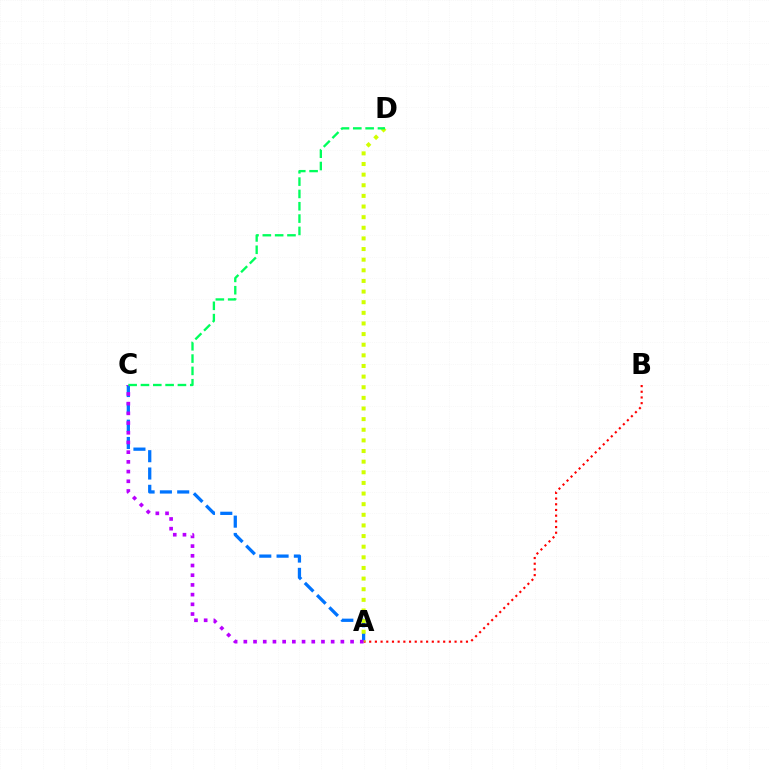{('A', 'C'): [{'color': '#0074ff', 'line_style': 'dashed', 'thickness': 2.35}, {'color': '#b900ff', 'line_style': 'dotted', 'thickness': 2.64}], ('A', 'B'): [{'color': '#ff0000', 'line_style': 'dotted', 'thickness': 1.55}], ('A', 'D'): [{'color': '#d1ff00', 'line_style': 'dotted', 'thickness': 2.89}], ('C', 'D'): [{'color': '#00ff5c', 'line_style': 'dashed', 'thickness': 1.67}]}